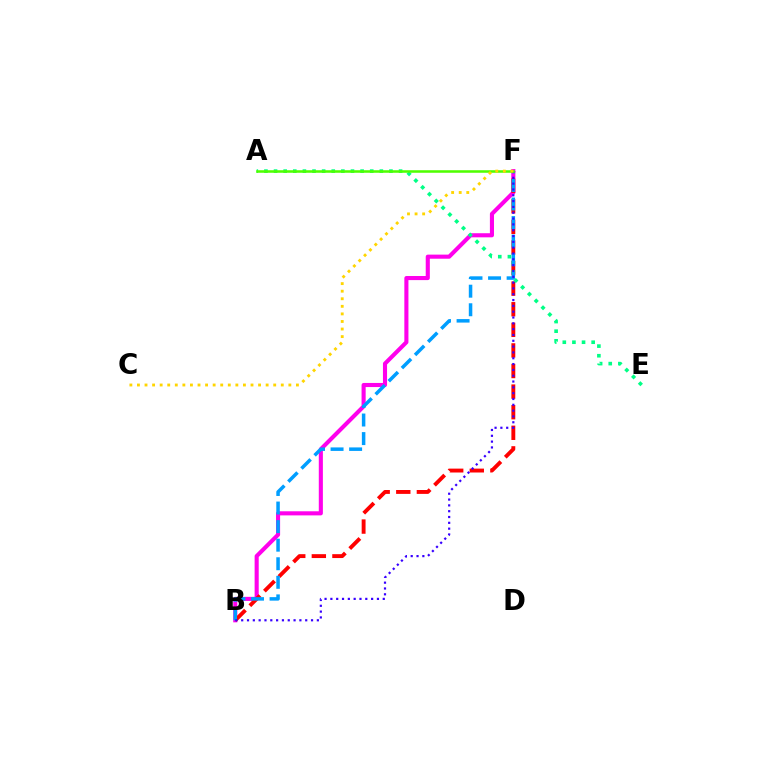{('B', 'F'): [{'color': '#ff00ed', 'line_style': 'solid', 'thickness': 2.95}, {'color': '#ff0000', 'line_style': 'dashed', 'thickness': 2.8}, {'color': '#009eff', 'line_style': 'dashed', 'thickness': 2.52}, {'color': '#3700ff', 'line_style': 'dotted', 'thickness': 1.58}], ('A', 'E'): [{'color': '#00ff86', 'line_style': 'dotted', 'thickness': 2.61}], ('A', 'F'): [{'color': '#4fff00', 'line_style': 'solid', 'thickness': 1.83}], ('C', 'F'): [{'color': '#ffd500', 'line_style': 'dotted', 'thickness': 2.06}]}